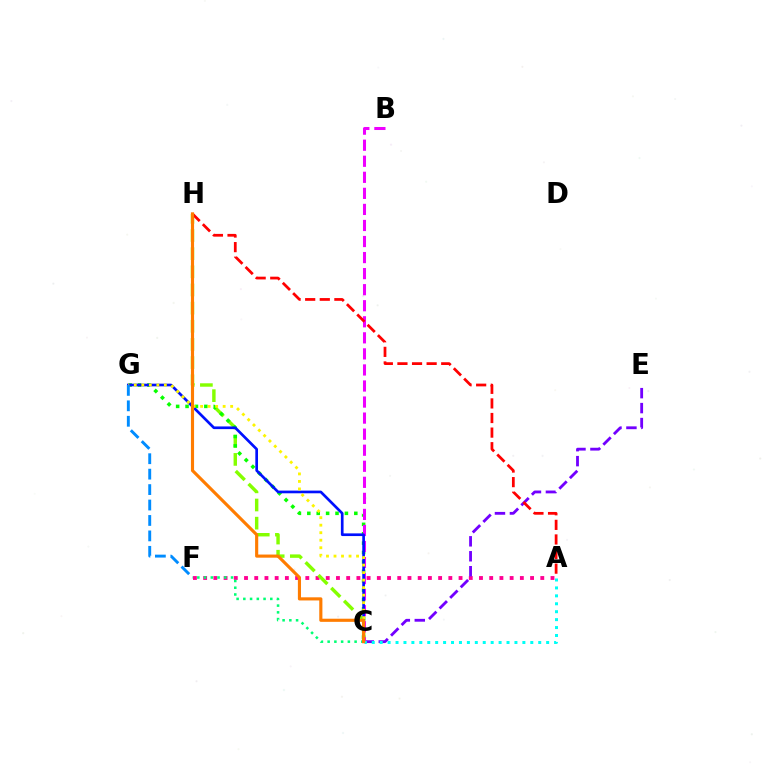{('A', 'F'): [{'color': '#ff0094', 'line_style': 'dotted', 'thickness': 2.78}], ('C', 'H'): [{'color': '#84ff00', 'line_style': 'dashed', 'thickness': 2.47}, {'color': '#ff7c00', 'line_style': 'solid', 'thickness': 2.26}], ('C', 'F'): [{'color': '#00ff74', 'line_style': 'dotted', 'thickness': 1.83}], ('C', 'E'): [{'color': '#7200ff', 'line_style': 'dashed', 'thickness': 2.03}], ('C', 'G'): [{'color': '#08ff00', 'line_style': 'dotted', 'thickness': 2.55}, {'color': '#0010ff', 'line_style': 'solid', 'thickness': 1.93}, {'color': '#fcf500', 'line_style': 'dotted', 'thickness': 2.04}], ('B', 'C'): [{'color': '#ee00ff', 'line_style': 'dashed', 'thickness': 2.18}], ('A', 'C'): [{'color': '#00fff6', 'line_style': 'dotted', 'thickness': 2.15}], ('A', 'H'): [{'color': '#ff0000', 'line_style': 'dashed', 'thickness': 1.98}], ('F', 'G'): [{'color': '#008cff', 'line_style': 'dashed', 'thickness': 2.1}]}